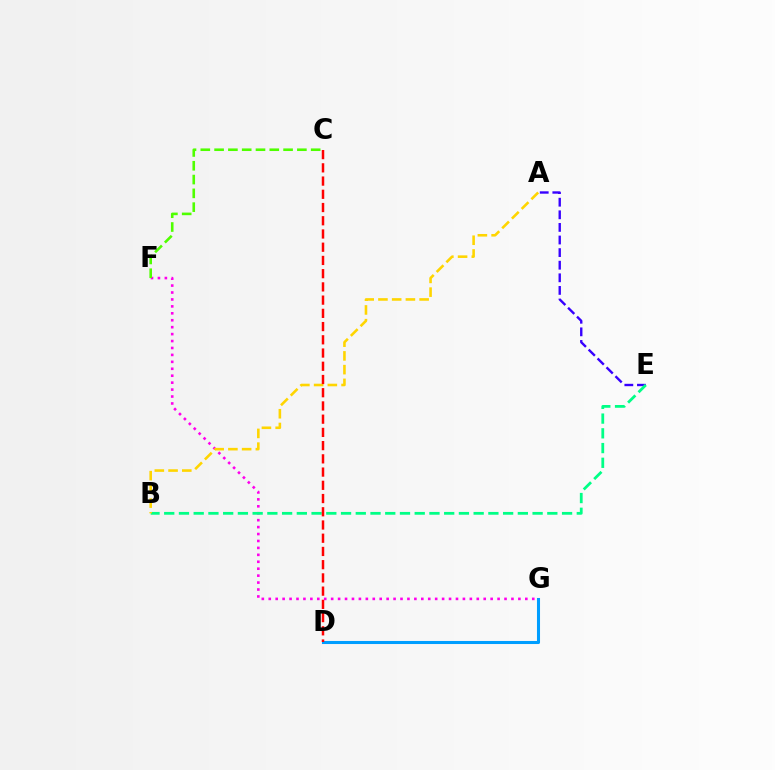{('A', 'E'): [{'color': '#3700ff', 'line_style': 'dashed', 'thickness': 1.71}], ('D', 'G'): [{'color': '#009eff', 'line_style': 'solid', 'thickness': 2.2}], ('F', 'G'): [{'color': '#ff00ed', 'line_style': 'dotted', 'thickness': 1.88}], ('B', 'E'): [{'color': '#00ff86', 'line_style': 'dashed', 'thickness': 2.0}], ('C', 'F'): [{'color': '#4fff00', 'line_style': 'dashed', 'thickness': 1.87}], ('A', 'B'): [{'color': '#ffd500', 'line_style': 'dashed', 'thickness': 1.87}], ('C', 'D'): [{'color': '#ff0000', 'line_style': 'dashed', 'thickness': 1.8}]}